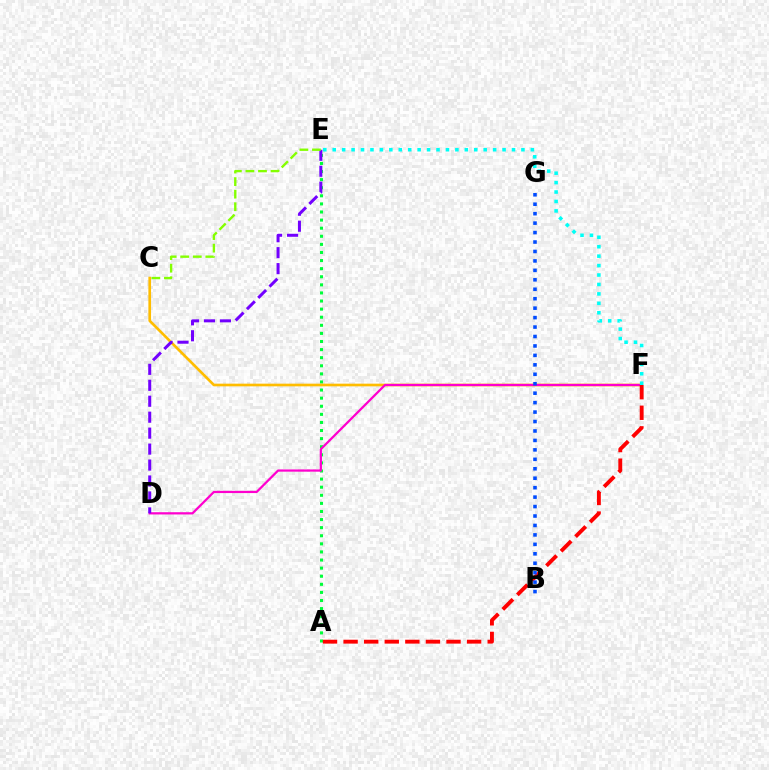{('A', 'E'): [{'color': '#00ff39', 'line_style': 'dotted', 'thickness': 2.2}], ('C', 'F'): [{'color': '#ffbd00', 'line_style': 'solid', 'thickness': 1.92}], ('D', 'F'): [{'color': '#ff00cf', 'line_style': 'solid', 'thickness': 1.61}], ('D', 'E'): [{'color': '#7200ff', 'line_style': 'dashed', 'thickness': 2.17}], ('A', 'F'): [{'color': '#ff0000', 'line_style': 'dashed', 'thickness': 2.8}], ('C', 'E'): [{'color': '#84ff00', 'line_style': 'dashed', 'thickness': 1.71}], ('E', 'F'): [{'color': '#00fff6', 'line_style': 'dotted', 'thickness': 2.56}], ('B', 'G'): [{'color': '#004bff', 'line_style': 'dotted', 'thickness': 2.57}]}